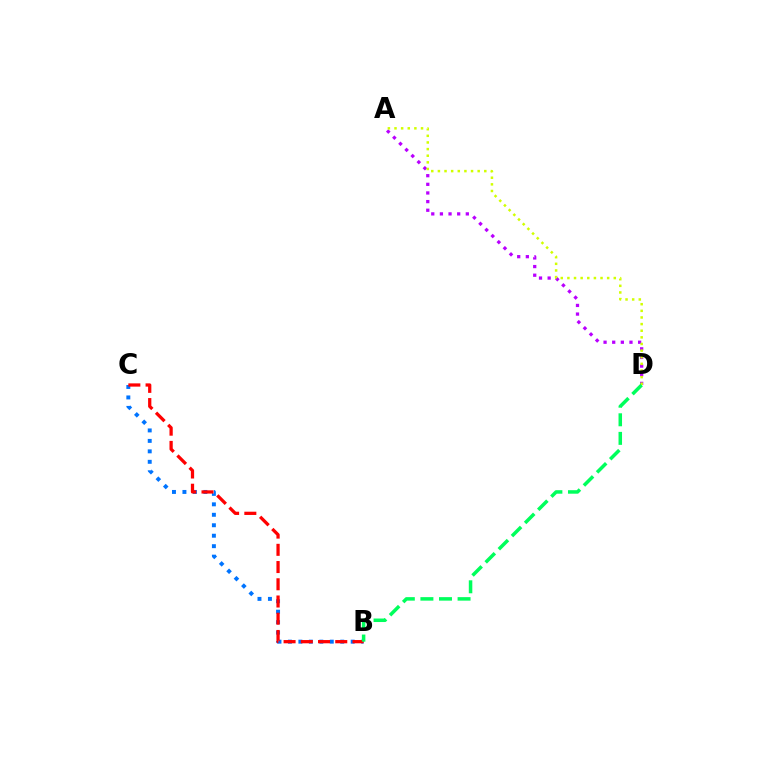{('A', 'D'): [{'color': '#b900ff', 'line_style': 'dotted', 'thickness': 2.35}, {'color': '#d1ff00', 'line_style': 'dotted', 'thickness': 1.8}], ('B', 'C'): [{'color': '#0074ff', 'line_style': 'dotted', 'thickness': 2.84}, {'color': '#ff0000', 'line_style': 'dashed', 'thickness': 2.34}], ('B', 'D'): [{'color': '#00ff5c', 'line_style': 'dashed', 'thickness': 2.52}]}